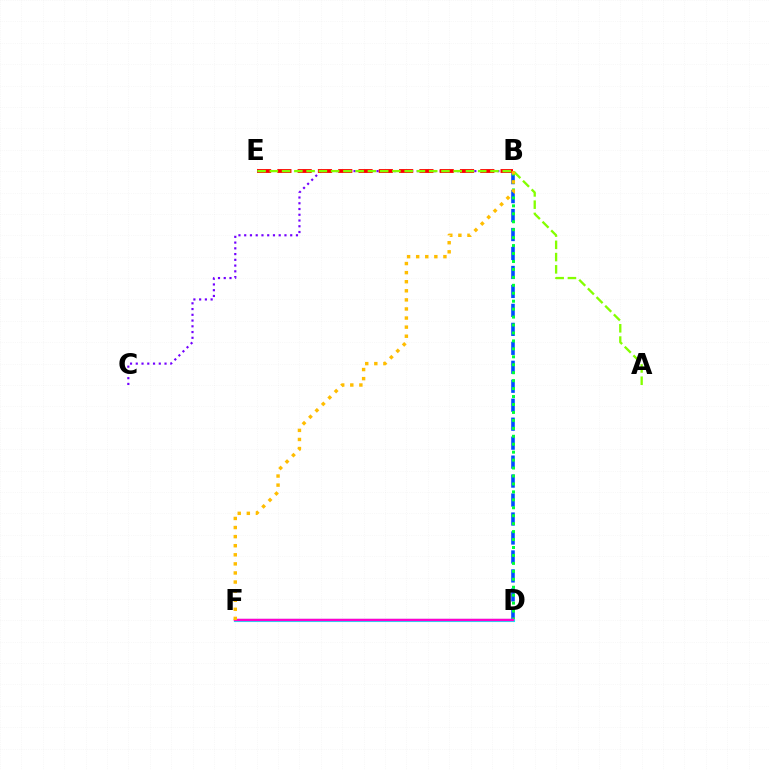{('B', 'D'): [{'color': '#004bff', 'line_style': 'dashed', 'thickness': 2.58}, {'color': '#00ff39', 'line_style': 'dotted', 'thickness': 2.16}], ('B', 'C'): [{'color': '#7200ff', 'line_style': 'dotted', 'thickness': 1.56}], ('D', 'F'): [{'color': '#00fff6', 'line_style': 'solid', 'thickness': 2.24}, {'color': '#ff00cf', 'line_style': 'solid', 'thickness': 1.8}], ('B', 'E'): [{'color': '#ff0000', 'line_style': 'dashed', 'thickness': 2.76}], ('A', 'E'): [{'color': '#84ff00', 'line_style': 'dashed', 'thickness': 1.67}], ('B', 'F'): [{'color': '#ffbd00', 'line_style': 'dotted', 'thickness': 2.47}]}